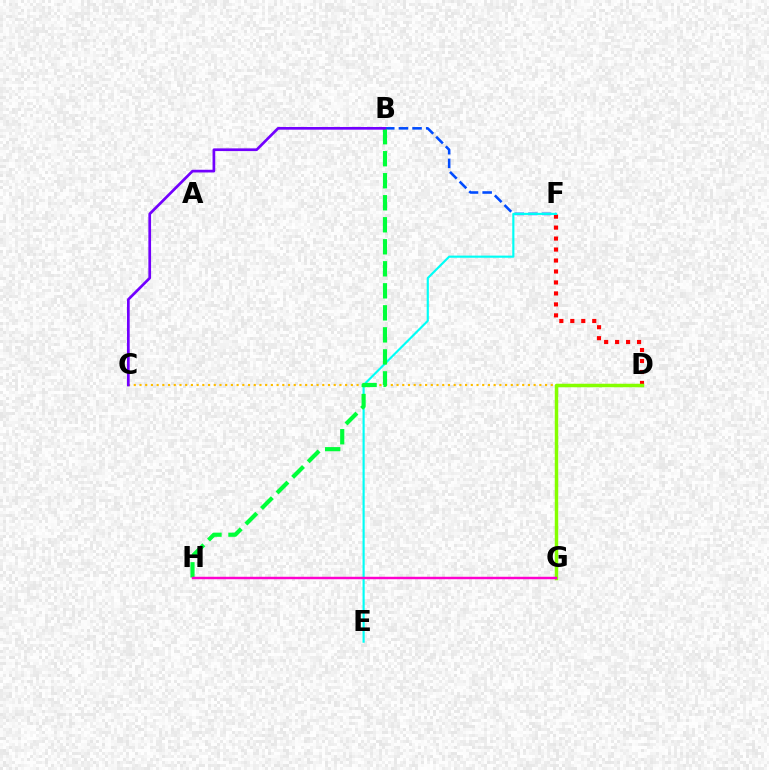{('B', 'F'): [{'color': '#004bff', 'line_style': 'dashed', 'thickness': 1.85}], ('C', 'D'): [{'color': '#ffbd00', 'line_style': 'dotted', 'thickness': 1.55}], ('D', 'F'): [{'color': '#ff0000', 'line_style': 'dotted', 'thickness': 2.98}], ('D', 'G'): [{'color': '#84ff00', 'line_style': 'solid', 'thickness': 2.5}], ('E', 'F'): [{'color': '#00fff6', 'line_style': 'solid', 'thickness': 1.55}], ('B', 'H'): [{'color': '#00ff39', 'line_style': 'dashed', 'thickness': 2.99}], ('B', 'C'): [{'color': '#7200ff', 'line_style': 'solid', 'thickness': 1.94}], ('G', 'H'): [{'color': '#ff00cf', 'line_style': 'solid', 'thickness': 1.76}]}